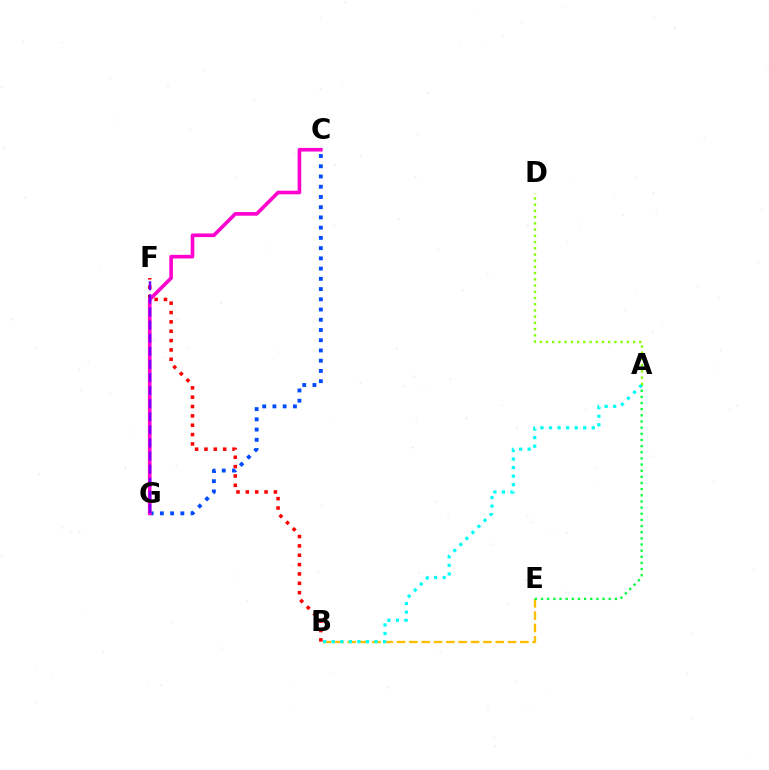{('B', 'F'): [{'color': '#ff0000', 'line_style': 'dotted', 'thickness': 2.54}], ('B', 'E'): [{'color': '#ffbd00', 'line_style': 'dashed', 'thickness': 1.67}], ('C', 'G'): [{'color': '#004bff', 'line_style': 'dotted', 'thickness': 2.78}, {'color': '#ff00cf', 'line_style': 'solid', 'thickness': 2.61}], ('A', 'E'): [{'color': '#00ff39', 'line_style': 'dotted', 'thickness': 1.67}], ('A', 'B'): [{'color': '#00fff6', 'line_style': 'dotted', 'thickness': 2.32}], ('A', 'D'): [{'color': '#84ff00', 'line_style': 'dotted', 'thickness': 1.69}], ('F', 'G'): [{'color': '#7200ff', 'line_style': 'dashed', 'thickness': 1.78}]}